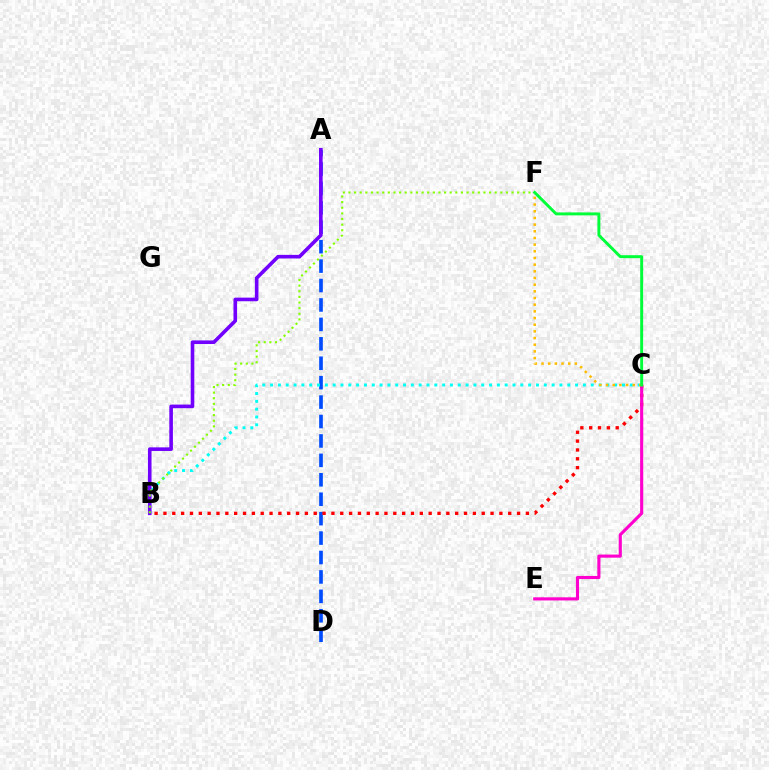{('A', 'D'): [{'color': '#004bff', 'line_style': 'dashed', 'thickness': 2.64}], ('B', 'C'): [{'color': '#00fff6', 'line_style': 'dotted', 'thickness': 2.12}, {'color': '#ff0000', 'line_style': 'dotted', 'thickness': 2.4}], ('A', 'B'): [{'color': '#7200ff', 'line_style': 'solid', 'thickness': 2.6}], ('C', 'E'): [{'color': '#ff00cf', 'line_style': 'solid', 'thickness': 2.25}], ('C', 'F'): [{'color': '#ffbd00', 'line_style': 'dotted', 'thickness': 1.81}, {'color': '#00ff39', 'line_style': 'solid', 'thickness': 2.12}], ('B', 'F'): [{'color': '#84ff00', 'line_style': 'dotted', 'thickness': 1.53}]}